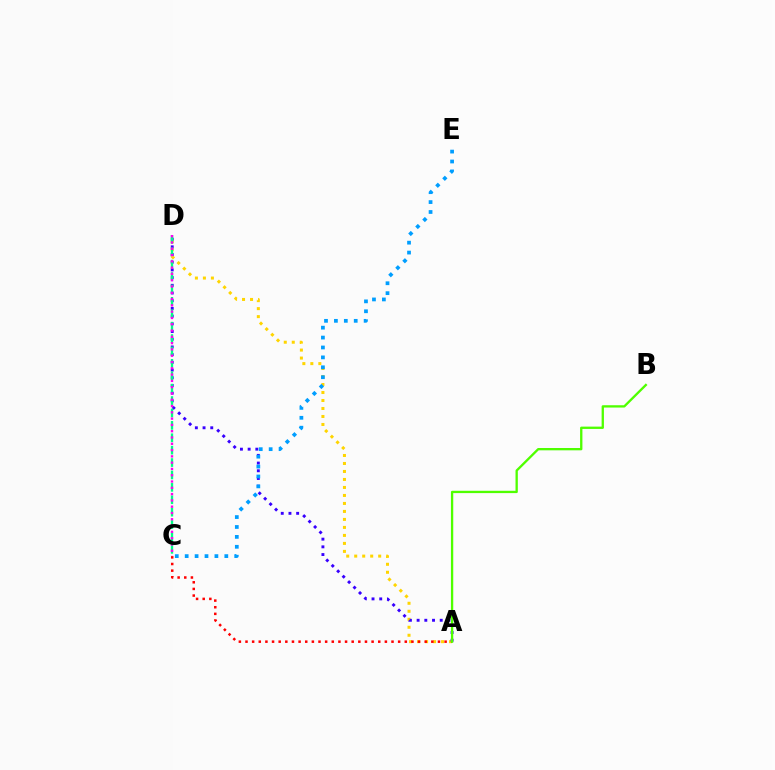{('A', 'D'): [{'color': '#ffd500', 'line_style': 'dotted', 'thickness': 2.17}, {'color': '#3700ff', 'line_style': 'dotted', 'thickness': 2.09}], ('C', 'D'): [{'color': '#00ff86', 'line_style': 'dashed', 'thickness': 1.68}, {'color': '#ff00ed', 'line_style': 'dotted', 'thickness': 1.71}], ('A', 'C'): [{'color': '#ff0000', 'line_style': 'dotted', 'thickness': 1.8}], ('C', 'E'): [{'color': '#009eff', 'line_style': 'dotted', 'thickness': 2.69}], ('A', 'B'): [{'color': '#4fff00', 'line_style': 'solid', 'thickness': 1.67}]}